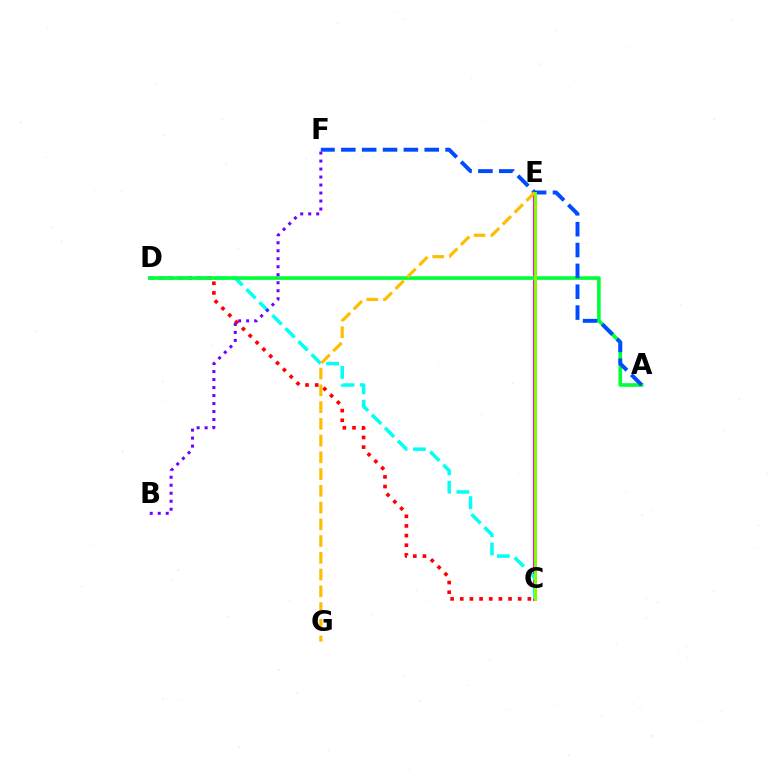{('C', 'E'): [{'color': '#ff00cf', 'line_style': 'solid', 'thickness': 2.8}, {'color': '#84ff00', 'line_style': 'solid', 'thickness': 2.08}], ('C', 'D'): [{'color': '#ff0000', 'line_style': 'dotted', 'thickness': 2.62}, {'color': '#00fff6', 'line_style': 'dashed', 'thickness': 2.5}], ('A', 'D'): [{'color': '#00ff39', 'line_style': 'solid', 'thickness': 2.61}], ('A', 'F'): [{'color': '#004bff', 'line_style': 'dashed', 'thickness': 2.83}], ('E', 'G'): [{'color': '#ffbd00', 'line_style': 'dashed', 'thickness': 2.27}], ('B', 'F'): [{'color': '#7200ff', 'line_style': 'dotted', 'thickness': 2.17}]}